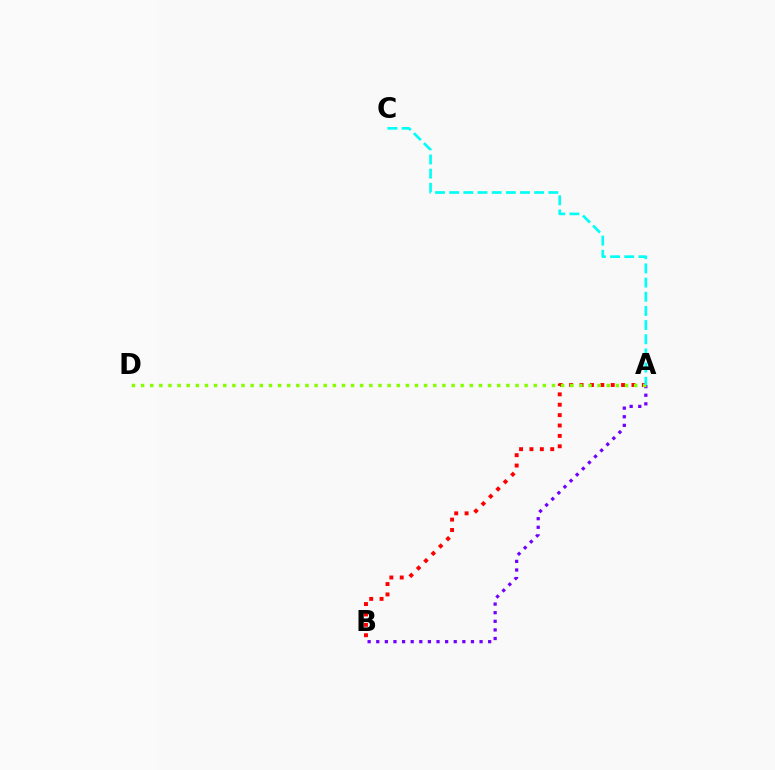{('A', 'B'): [{'color': '#7200ff', 'line_style': 'dotted', 'thickness': 2.34}, {'color': '#ff0000', 'line_style': 'dotted', 'thickness': 2.82}], ('A', 'D'): [{'color': '#84ff00', 'line_style': 'dotted', 'thickness': 2.48}], ('A', 'C'): [{'color': '#00fff6', 'line_style': 'dashed', 'thickness': 1.92}]}